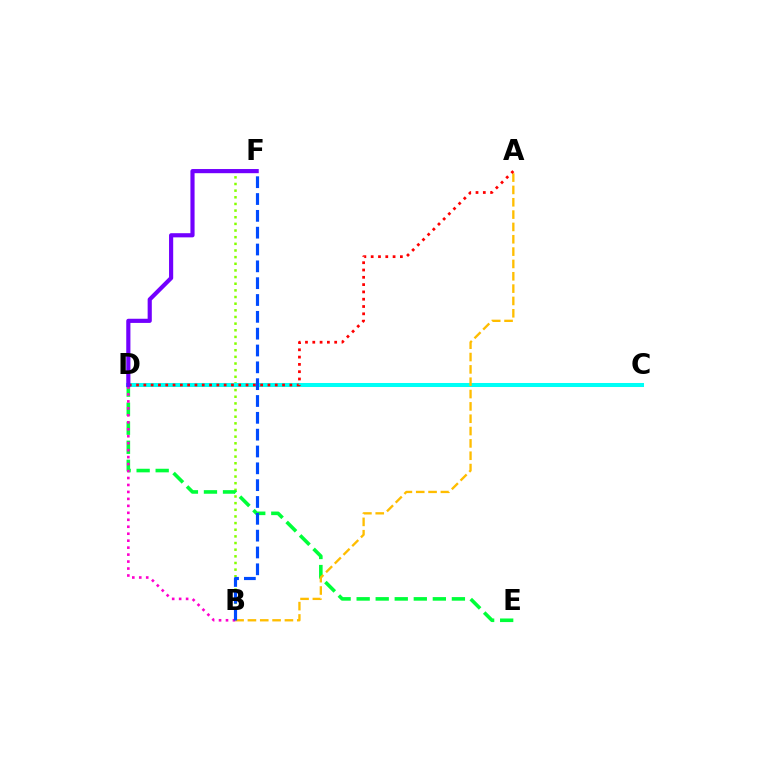{('B', 'F'): [{'color': '#84ff00', 'line_style': 'dotted', 'thickness': 1.81}, {'color': '#004bff', 'line_style': 'dashed', 'thickness': 2.29}], ('D', 'E'): [{'color': '#00ff39', 'line_style': 'dashed', 'thickness': 2.59}], ('C', 'D'): [{'color': '#00fff6', 'line_style': 'solid', 'thickness': 2.89}], ('A', 'B'): [{'color': '#ffbd00', 'line_style': 'dashed', 'thickness': 1.68}], ('B', 'D'): [{'color': '#ff00cf', 'line_style': 'dotted', 'thickness': 1.89}], ('A', 'D'): [{'color': '#ff0000', 'line_style': 'dotted', 'thickness': 1.98}], ('D', 'F'): [{'color': '#7200ff', 'line_style': 'solid', 'thickness': 2.99}]}